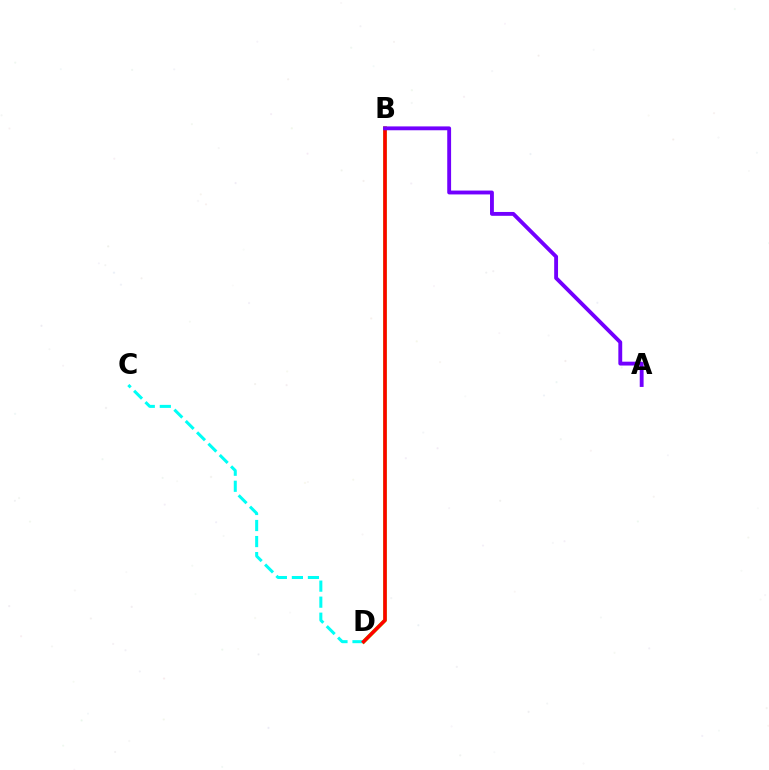{('B', 'D'): [{'color': '#84ff00', 'line_style': 'solid', 'thickness': 2.73}, {'color': '#ff0000', 'line_style': 'solid', 'thickness': 2.54}], ('C', 'D'): [{'color': '#00fff6', 'line_style': 'dashed', 'thickness': 2.18}], ('A', 'B'): [{'color': '#7200ff', 'line_style': 'solid', 'thickness': 2.78}]}